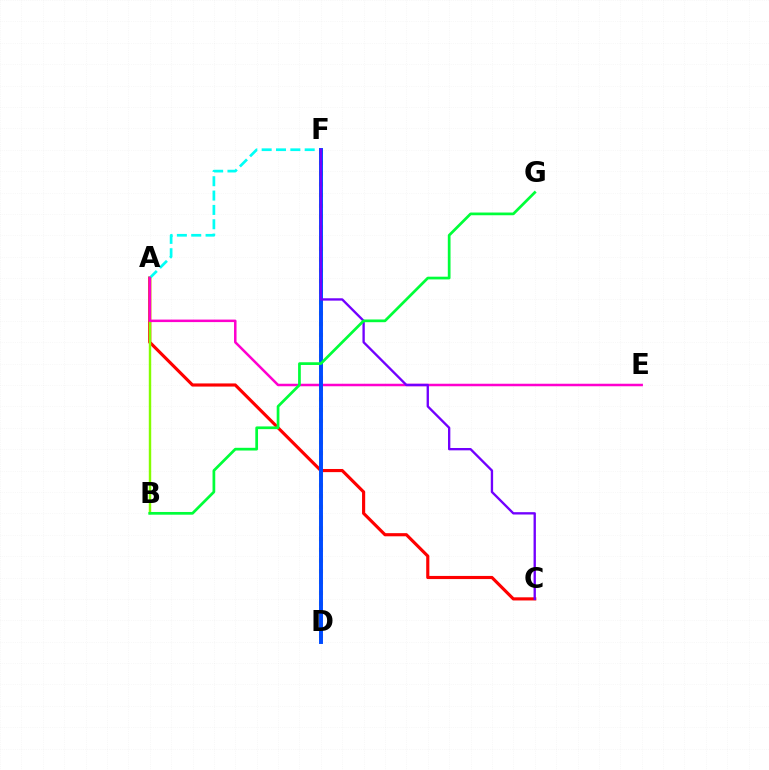{('A', 'C'): [{'color': '#ff0000', 'line_style': 'solid', 'thickness': 2.26}], ('D', 'F'): [{'color': '#ffbd00', 'line_style': 'dotted', 'thickness': 2.92}, {'color': '#004bff', 'line_style': 'solid', 'thickness': 2.84}], ('A', 'F'): [{'color': '#00fff6', 'line_style': 'dashed', 'thickness': 1.95}], ('A', 'B'): [{'color': '#84ff00', 'line_style': 'solid', 'thickness': 1.75}], ('A', 'E'): [{'color': '#ff00cf', 'line_style': 'solid', 'thickness': 1.81}], ('C', 'F'): [{'color': '#7200ff', 'line_style': 'solid', 'thickness': 1.69}], ('B', 'G'): [{'color': '#00ff39', 'line_style': 'solid', 'thickness': 1.96}]}